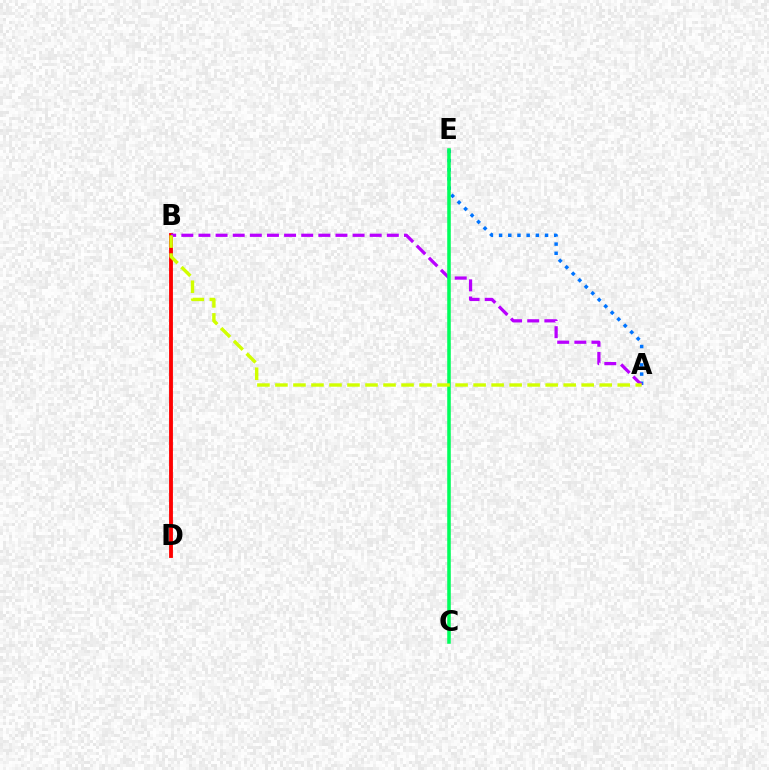{('B', 'D'): [{'color': '#ff0000', 'line_style': 'solid', 'thickness': 2.77}], ('A', 'E'): [{'color': '#0074ff', 'line_style': 'dotted', 'thickness': 2.5}], ('A', 'B'): [{'color': '#b900ff', 'line_style': 'dashed', 'thickness': 2.33}, {'color': '#d1ff00', 'line_style': 'dashed', 'thickness': 2.45}], ('C', 'E'): [{'color': '#00ff5c', 'line_style': 'solid', 'thickness': 2.55}]}